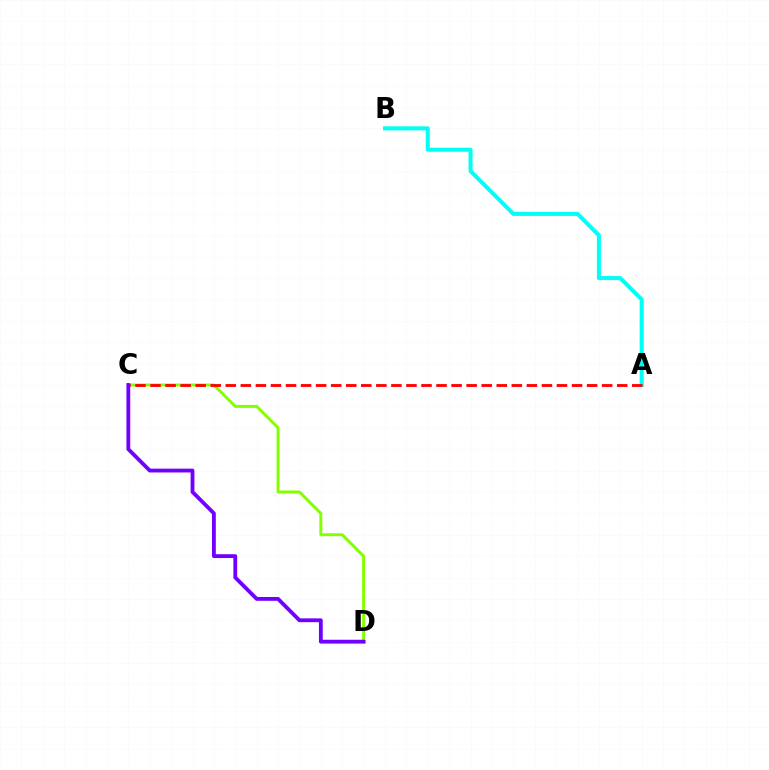{('C', 'D'): [{'color': '#84ff00', 'line_style': 'solid', 'thickness': 2.14}, {'color': '#7200ff', 'line_style': 'solid', 'thickness': 2.75}], ('A', 'B'): [{'color': '#00fff6', 'line_style': 'solid', 'thickness': 2.9}], ('A', 'C'): [{'color': '#ff0000', 'line_style': 'dashed', 'thickness': 2.04}]}